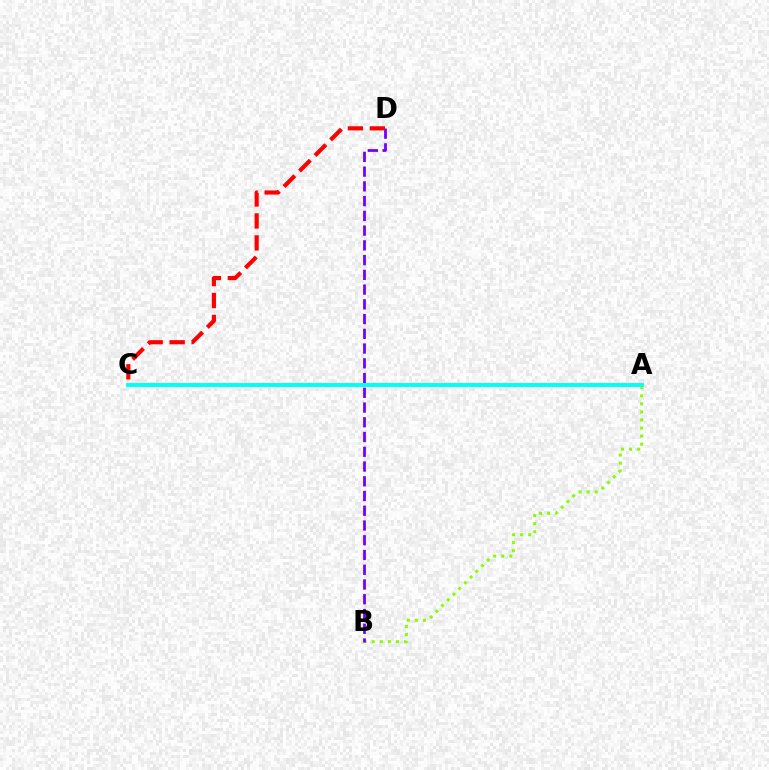{('A', 'B'): [{'color': '#84ff00', 'line_style': 'dotted', 'thickness': 2.19}], ('B', 'D'): [{'color': '#7200ff', 'line_style': 'dashed', 'thickness': 2.0}], ('A', 'C'): [{'color': '#00fff6', 'line_style': 'solid', 'thickness': 2.81}], ('C', 'D'): [{'color': '#ff0000', 'line_style': 'dashed', 'thickness': 2.98}]}